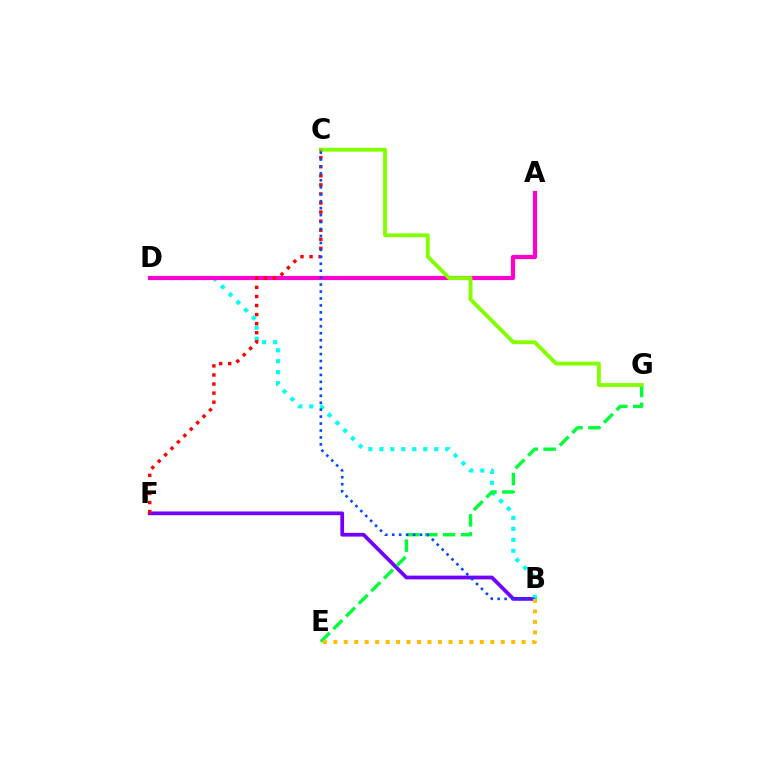{('B', 'F'): [{'color': '#7200ff', 'line_style': 'solid', 'thickness': 2.69}], ('B', 'D'): [{'color': '#00fff6', 'line_style': 'dotted', 'thickness': 2.98}], ('E', 'G'): [{'color': '#00ff39', 'line_style': 'dashed', 'thickness': 2.43}], ('A', 'D'): [{'color': '#ff00cf', 'line_style': 'solid', 'thickness': 3.0}], ('C', 'G'): [{'color': '#84ff00', 'line_style': 'solid', 'thickness': 2.78}], ('C', 'F'): [{'color': '#ff0000', 'line_style': 'dotted', 'thickness': 2.46}], ('B', 'C'): [{'color': '#004bff', 'line_style': 'dotted', 'thickness': 1.89}], ('B', 'E'): [{'color': '#ffbd00', 'line_style': 'dotted', 'thickness': 2.84}]}